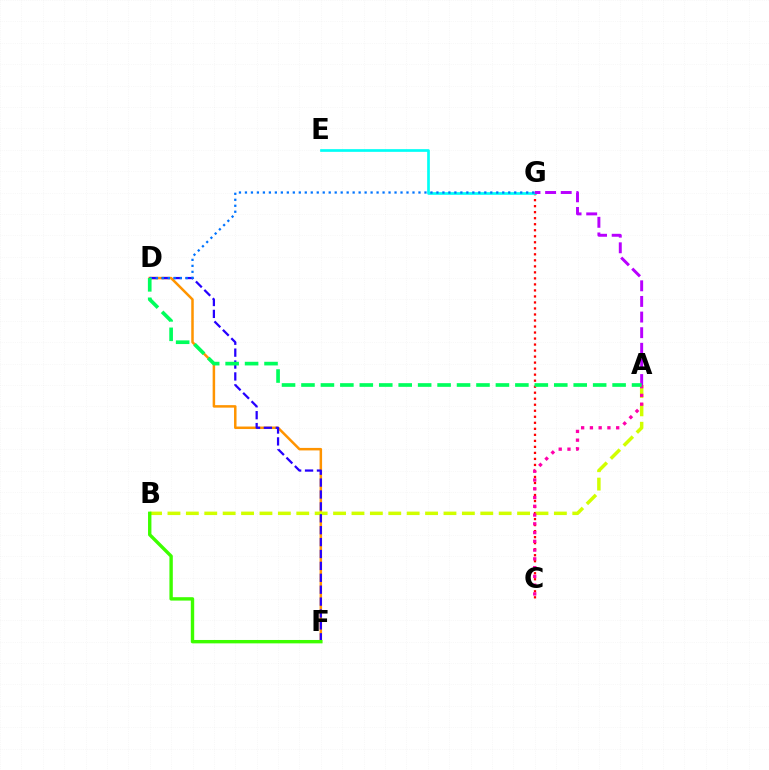{('D', 'F'): [{'color': '#ff9400', 'line_style': 'solid', 'thickness': 1.8}, {'color': '#2500ff', 'line_style': 'dashed', 'thickness': 1.62}], ('C', 'G'): [{'color': '#ff0000', 'line_style': 'dotted', 'thickness': 1.63}], ('A', 'B'): [{'color': '#d1ff00', 'line_style': 'dashed', 'thickness': 2.5}], ('A', 'C'): [{'color': '#ff00ac', 'line_style': 'dotted', 'thickness': 2.38}], ('E', 'G'): [{'color': '#00fff6', 'line_style': 'solid', 'thickness': 1.93}], ('D', 'G'): [{'color': '#0074ff', 'line_style': 'dotted', 'thickness': 1.63}], ('A', 'G'): [{'color': '#b900ff', 'line_style': 'dashed', 'thickness': 2.12}], ('B', 'F'): [{'color': '#3dff00', 'line_style': 'solid', 'thickness': 2.44}], ('A', 'D'): [{'color': '#00ff5c', 'line_style': 'dashed', 'thickness': 2.64}]}